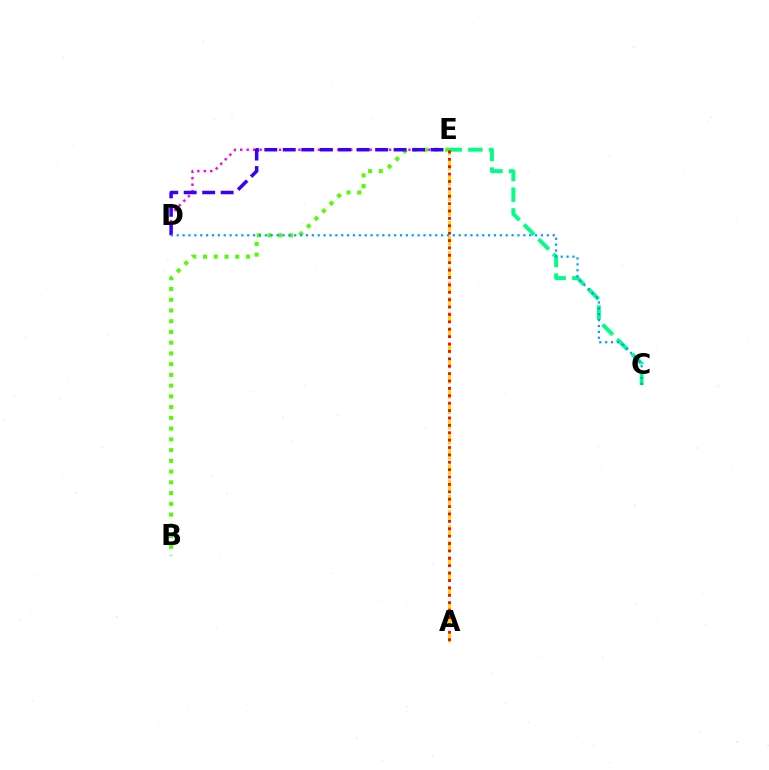{('D', 'E'): [{'color': '#ff00ed', 'line_style': 'dotted', 'thickness': 1.76}, {'color': '#3700ff', 'line_style': 'dashed', 'thickness': 2.51}], ('B', 'E'): [{'color': '#4fff00', 'line_style': 'dotted', 'thickness': 2.92}], ('A', 'E'): [{'color': '#ffd500', 'line_style': 'dashed', 'thickness': 2.07}, {'color': '#ff0000', 'line_style': 'dotted', 'thickness': 2.01}], ('C', 'E'): [{'color': '#00ff86', 'line_style': 'dashed', 'thickness': 2.82}], ('C', 'D'): [{'color': '#009eff', 'line_style': 'dotted', 'thickness': 1.6}]}